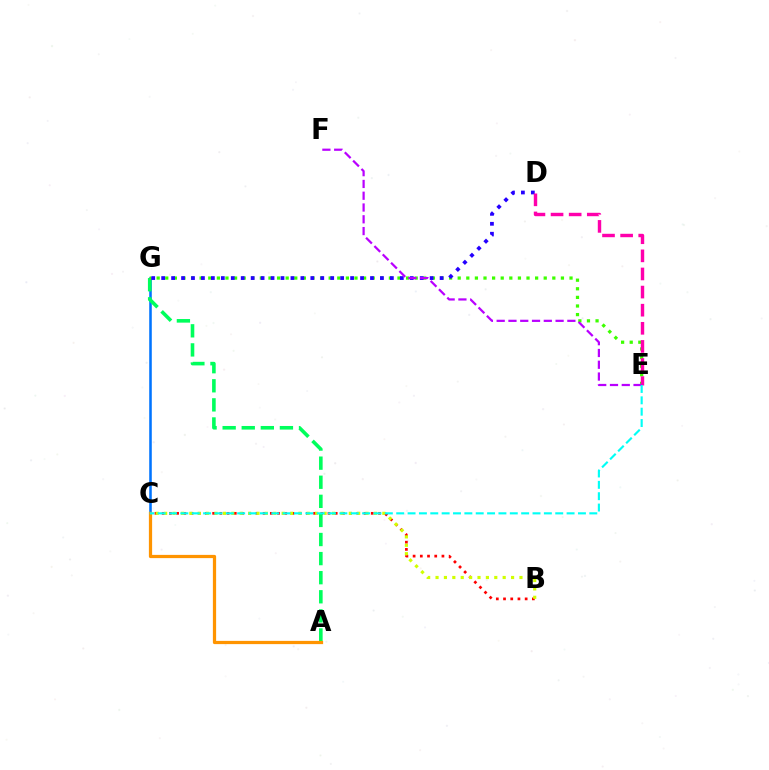{('B', 'C'): [{'color': '#ff0000', 'line_style': 'dotted', 'thickness': 1.96}, {'color': '#d1ff00', 'line_style': 'dotted', 'thickness': 2.28}], ('C', 'G'): [{'color': '#0074ff', 'line_style': 'solid', 'thickness': 1.85}], ('A', 'G'): [{'color': '#00ff5c', 'line_style': 'dashed', 'thickness': 2.59}], ('E', 'G'): [{'color': '#3dff00', 'line_style': 'dotted', 'thickness': 2.34}], ('D', 'G'): [{'color': '#2500ff', 'line_style': 'dotted', 'thickness': 2.7}], ('A', 'C'): [{'color': '#ff9400', 'line_style': 'solid', 'thickness': 2.33}], ('D', 'E'): [{'color': '#ff00ac', 'line_style': 'dashed', 'thickness': 2.46}], ('E', 'F'): [{'color': '#b900ff', 'line_style': 'dashed', 'thickness': 1.6}], ('C', 'E'): [{'color': '#00fff6', 'line_style': 'dashed', 'thickness': 1.54}]}